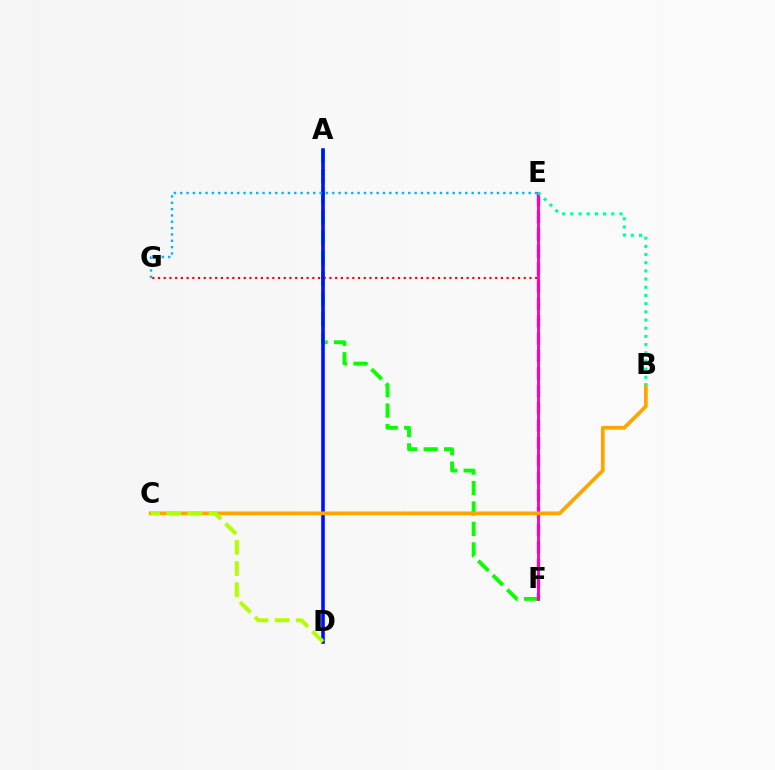{('E', 'G'): [{'color': '#ff0000', 'line_style': 'dotted', 'thickness': 1.55}, {'color': '#00b5ff', 'line_style': 'dotted', 'thickness': 1.72}], ('A', 'F'): [{'color': '#08ff00', 'line_style': 'dashed', 'thickness': 2.78}], ('E', 'F'): [{'color': '#9b00ff', 'line_style': 'dashed', 'thickness': 2.36}, {'color': '#ff00bd', 'line_style': 'solid', 'thickness': 2.07}], ('A', 'D'): [{'color': '#0010ff', 'line_style': 'solid', 'thickness': 2.59}], ('B', 'C'): [{'color': '#ffa500', 'line_style': 'solid', 'thickness': 2.7}], ('C', 'D'): [{'color': '#b3ff00', 'line_style': 'dashed', 'thickness': 2.87}], ('B', 'E'): [{'color': '#00ff9d', 'line_style': 'dotted', 'thickness': 2.22}]}